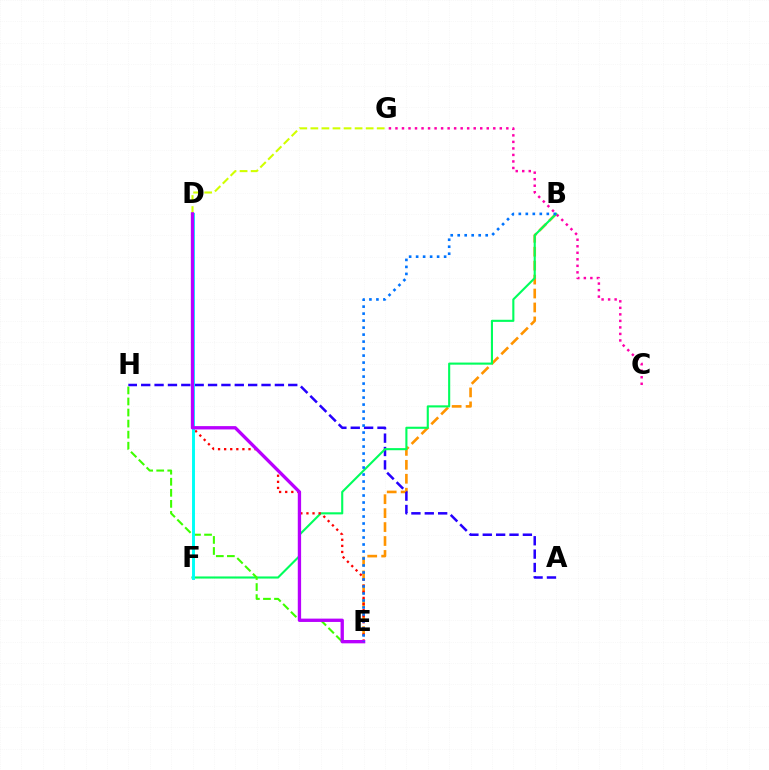{('B', 'E'): [{'color': '#ff9400', 'line_style': 'dashed', 'thickness': 1.89}, {'color': '#0074ff', 'line_style': 'dotted', 'thickness': 1.9}], ('A', 'H'): [{'color': '#2500ff', 'line_style': 'dashed', 'thickness': 1.82}], ('C', 'G'): [{'color': '#ff00ac', 'line_style': 'dotted', 'thickness': 1.77}], ('B', 'F'): [{'color': '#00ff5c', 'line_style': 'solid', 'thickness': 1.52}], ('D', 'E'): [{'color': '#ff0000', 'line_style': 'dotted', 'thickness': 1.65}, {'color': '#b900ff', 'line_style': 'solid', 'thickness': 2.4}], ('D', 'G'): [{'color': '#d1ff00', 'line_style': 'dashed', 'thickness': 1.5}], ('E', 'H'): [{'color': '#3dff00', 'line_style': 'dashed', 'thickness': 1.5}], ('D', 'F'): [{'color': '#00fff6', 'line_style': 'solid', 'thickness': 2.12}]}